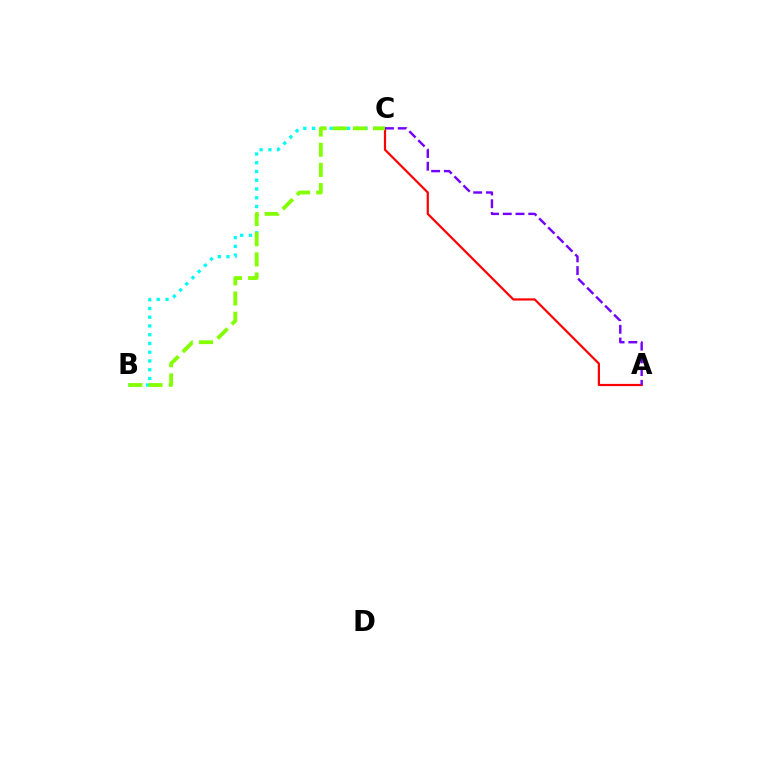{('B', 'C'): [{'color': '#00fff6', 'line_style': 'dotted', 'thickness': 2.38}, {'color': '#84ff00', 'line_style': 'dashed', 'thickness': 2.74}], ('A', 'C'): [{'color': '#ff0000', 'line_style': 'solid', 'thickness': 1.59}, {'color': '#7200ff', 'line_style': 'dashed', 'thickness': 1.73}]}